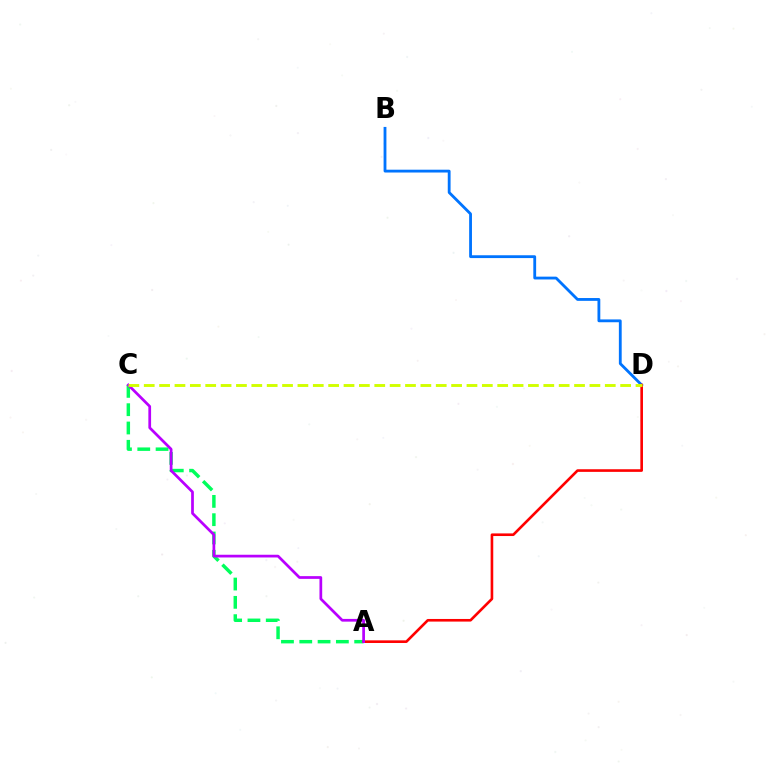{('A', 'C'): [{'color': '#00ff5c', 'line_style': 'dashed', 'thickness': 2.49}, {'color': '#b900ff', 'line_style': 'solid', 'thickness': 1.96}], ('B', 'D'): [{'color': '#0074ff', 'line_style': 'solid', 'thickness': 2.03}], ('A', 'D'): [{'color': '#ff0000', 'line_style': 'solid', 'thickness': 1.89}], ('C', 'D'): [{'color': '#d1ff00', 'line_style': 'dashed', 'thickness': 2.09}]}